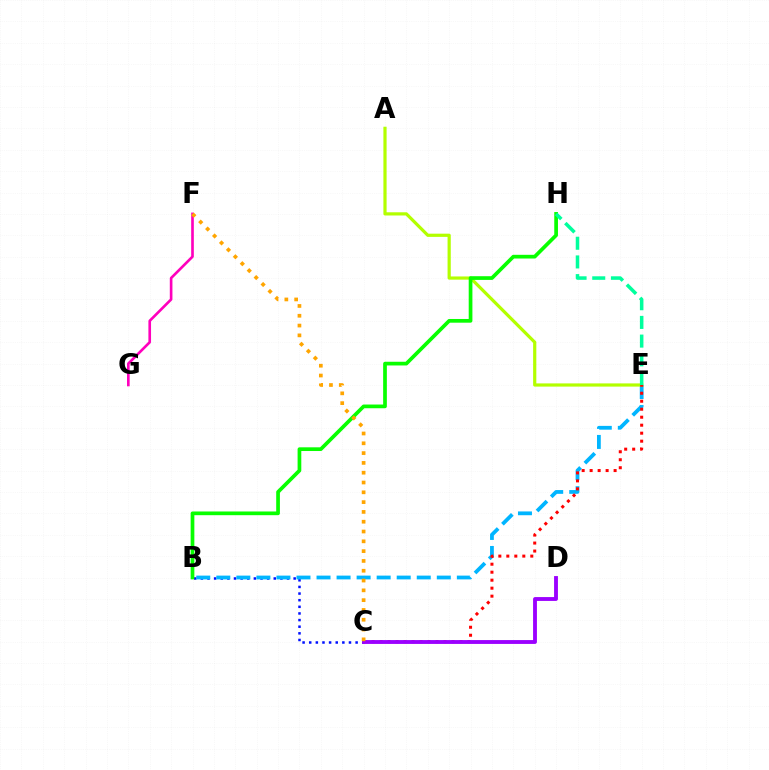{('B', 'C'): [{'color': '#0010ff', 'line_style': 'dotted', 'thickness': 1.8}], ('B', 'E'): [{'color': '#00b5ff', 'line_style': 'dashed', 'thickness': 2.72}], ('A', 'E'): [{'color': '#b3ff00', 'line_style': 'solid', 'thickness': 2.31}], ('C', 'E'): [{'color': '#ff0000', 'line_style': 'dotted', 'thickness': 2.17}], ('C', 'D'): [{'color': '#9b00ff', 'line_style': 'solid', 'thickness': 2.77}], ('F', 'G'): [{'color': '#ff00bd', 'line_style': 'solid', 'thickness': 1.9}], ('B', 'H'): [{'color': '#08ff00', 'line_style': 'solid', 'thickness': 2.67}], ('E', 'H'): [{'color': '#00ff9d', 'line_style': 'dashed', 'thickness': 2.54}], ('C', 'F'): [{'color': '#ffa500', 'line_style': 'dotted', 'thickness': 2.66}]}